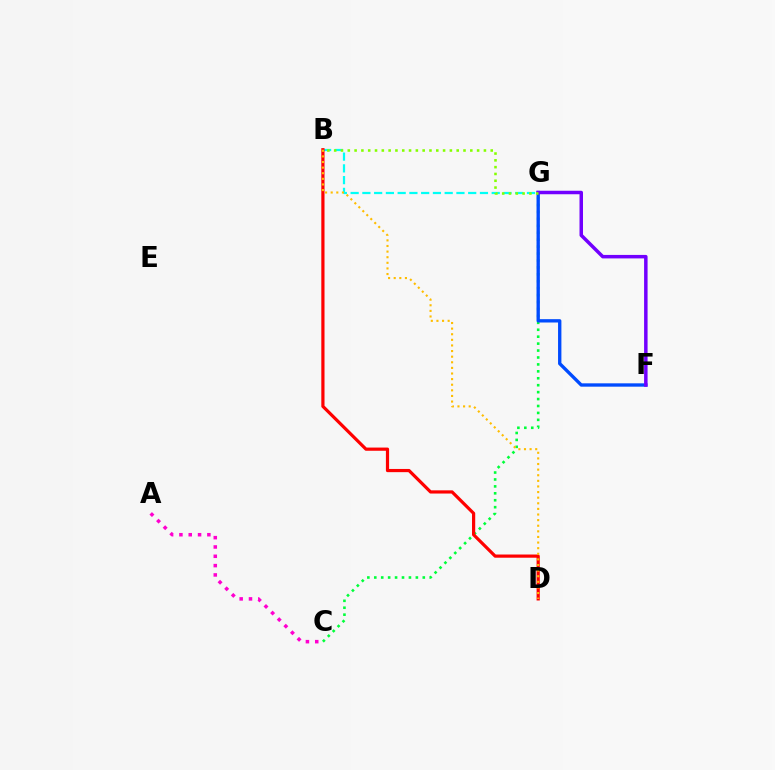{('C', 'G'): [{'color': '#00ff39', 'line_style': 'dotted', 'thickness': 1.88}], ('B', 'G'): [{'color': '#00fff6', 'line_style': 'dashed', 'thickness': 1.6}, {'color': '#84ff00', 'line_style': 'dotted', 'thickness': 1.85}], ('F', 'G'): [{'color': '#004bff', 'line_style': 'solid', 'thickness': 2.41}, {'color': '#7200ff', 'line_style': 'solid', 'thickness': 2.52}], ('B', 'D'): [{'color': '#ff0000', 'line_style': 'solid', 'thickness': 2.3}, {'color': '#ffbd00', 'line_style': 'dotted', 'thickness': 1.52}], ('A', 'C'): [{'color': '#ff00cf', 'line_style': 'dotted', 'thickness': 2.53}]}